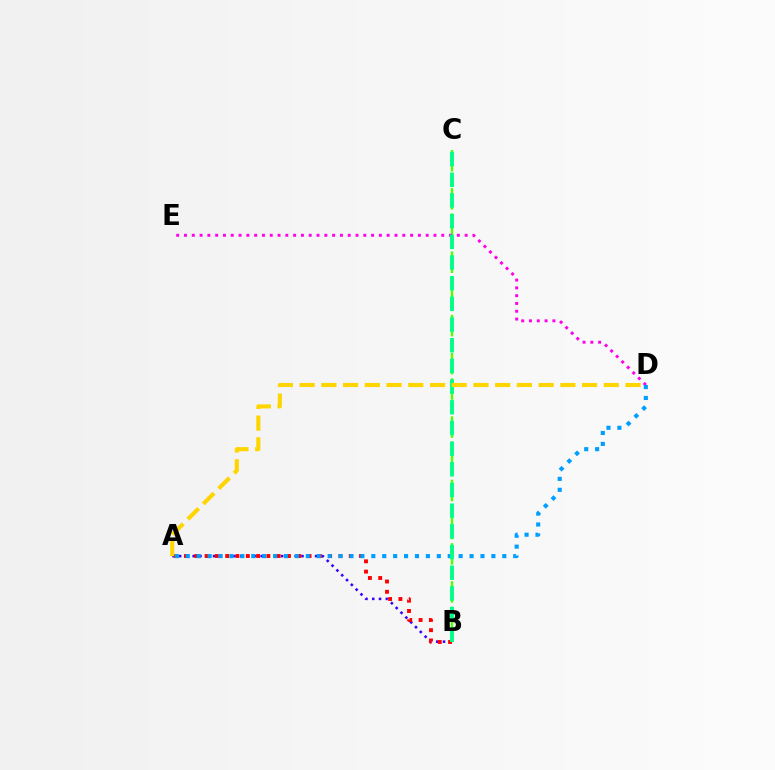{('A', 'B'): [{'color': '#3700ff', 'line_style': 'dotted', 'thickness': 1.85}, {'color': '#ff0000', 'line_style': 'dotted', 'thickness': 2.8}], ('B', 'C'): [{'color': '#4fff00', 'line_style': 'dashed', 'thickness': 1.72}, {'color': '#00ff86', 'line_style': 'dashed', 'thickness': 2.81}], ('D', 'E'): [{'color': '#ff00ed', 'line_style': 'dotted', 'thickness': 2.12}], ('A', 'D'): [{'color': '#009eff', 'line_style': 'dotted', 'thickness': 2.97}, {'color': '#ffd500', 'line_style': 'dashed', 'thickness': 2.95}]}